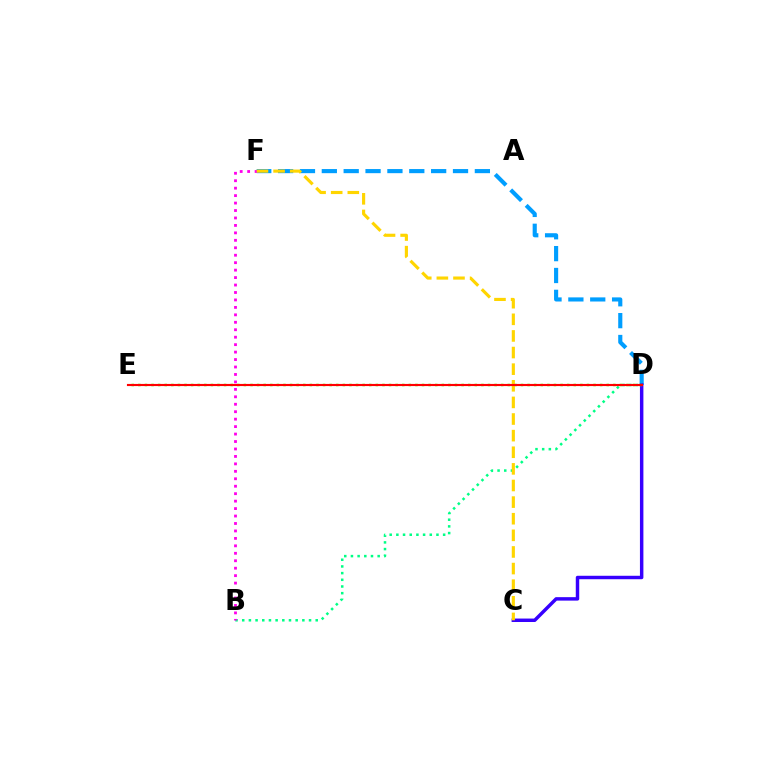{('B', 'D'): [{'color': '#00ff86', 'line_style': 'dotted', 'thickness': 1.82}], ('D', 'F'): [{'color': '#009eff', 'line_style': 'dashed', 'thickness': 2.97}], ('B', 'F'): [{'color': '#ff00ed', 'line_style': 'dotted', 'thickness': 2.02}], ('C', 'D'): [{'color': '#3700ff', 'line_style': 'solid', 'thickness': 2.49}], ('D', 'E'): [{'color': '#4fff00', 'line_style': 'dotted', 'thickness': 1.79}, {'color': '#ff0000', 'line_style': 'solid', 'thickness': 1.54}], ('C', 'F'): [{'color': '#ffd500', 'line_style': 'dashed', 'thickness': 2.26}]}